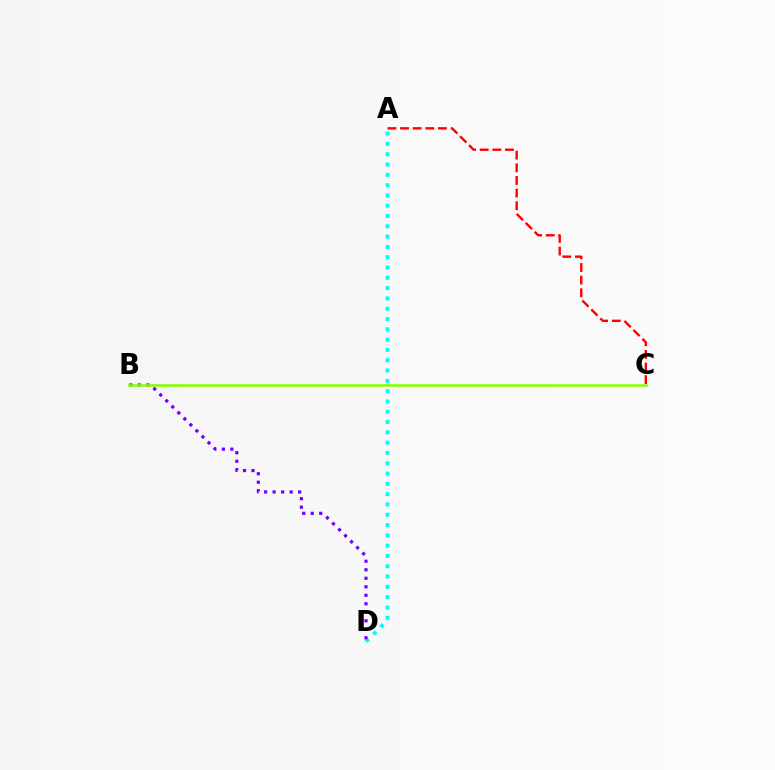{('A', 'C'): [{'color': '#ff0000', 'line_style': 'dashed', 'thickness': 1.72}], ('A', 'D'): [{'color': '#00fff6', 'line_style': 'dotted', 'thickness': 2.8}], ('B', 'D'): [{'color': '#7200ff', 'line_style': 'dotted', 'thickness': 2.31}], ('B', 'C'): [{'color': '#84ff00', 'line_style': 'solid', 'thickness': 1.83}]}